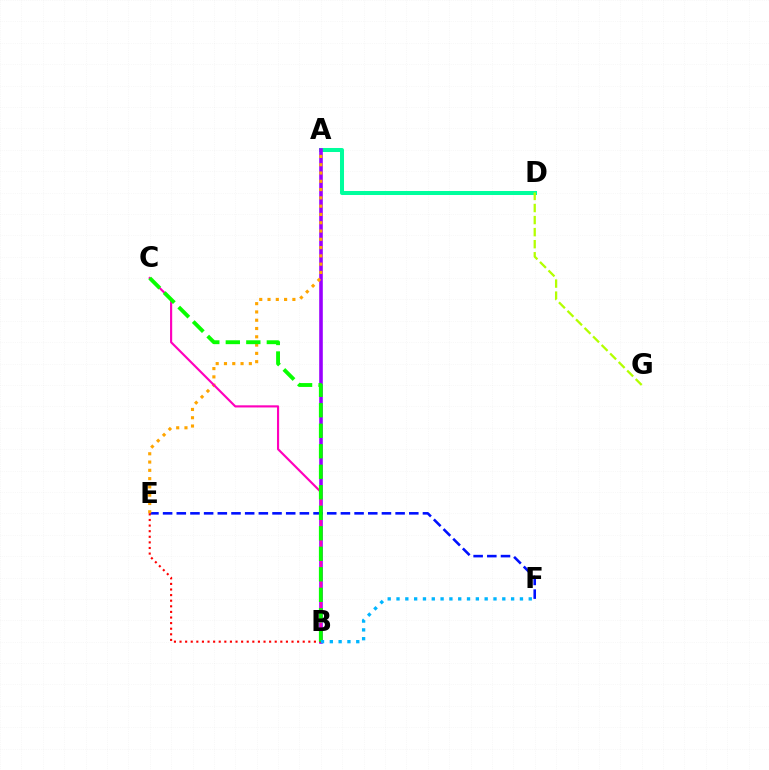{('A', 'D'): [{'color': '#00ff9d', 'line_style': 'solid', 'thickness': 2.89}], ('A', 'B'): [{'color': '#9b00ff', 'line_style': 'solid', 'thickness': 2.6}], ('E', 'F'): [{'color': '#0010ff', 'line_style': 'dashed', 'thickness': 1.86}], ('A', 'E'): [{'color': '#ffa500', 'line_style': 'dotted', 'thickness': 2.25}], ('B', 'C'): [{'color': '#ff00bd', 'line_style': 'solid', 'thickness': 1.55}, {'color': '#08ff00', 'line_style': 'dashed', 'thickness': 2.79}], ('B', 'E'): [{'color': '#ff0000', 'line_style': 'dotted', 'thickness': 1.52}], ('D', 'G'): [{'color': '#b3ff00', 'line_style': 'dashed', 'thickness': 1.64}], ('B', 'F'): [{'color': '#00b5ff', 'line_style': 'dotted', 'thickness': 2.39}]}